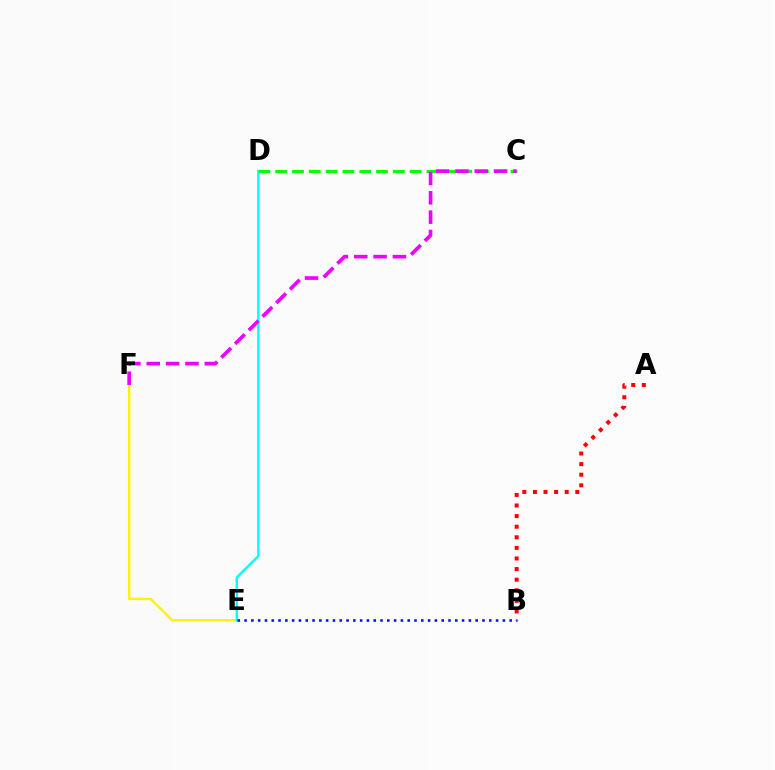{('E', 'F'): [{'color': '#fcf500', 'line_style': 'solid', 'thickness': 1.76}], ('D', 'E'): [{'color': '#00fff6', 'line_style': 'solid', 'thickness': 1.73}], ('A', 'B'): [{'color': '#ff0000', 'line_style': 'dotted', 'thickness': 2.88}], ('B', 'E'): [{'color': '#0010ff', 'line_style': 'dotted', 'thickness': 1.85}], ('C', 'D'): [{'color': '#08ff00', 'line_style': 'dashed', 'thickness': 2.28}], ('C', 'F'): [{'color': '#ee00ff', 'line_style': 'dashed', 'thickness': 2.63}]}